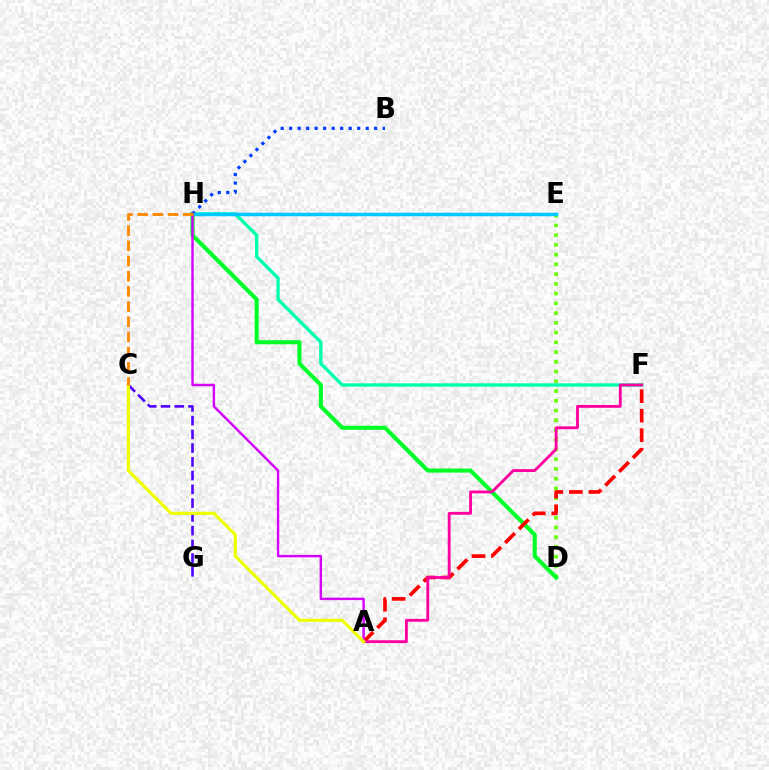{('D', 'E'): [{'color': '#66ff00', 'line_style': 'dotted', 'thickness': 2.65}], ('D', 'H'): [{'color': '#00ff27', 'line_style': 'solid', 'thickness': 2.95}], ('F', 'H'): [{'color': '#00ffaf', 'line_style': 'solid', 'thickness': 2.41}], ('B', 'H'): [{'color': '#003fff', 'line_style': 'dotted', 'thickness': 2.31}], ('E', 'H'): [{'color': '#00c7ff', 'line_style': 'solid', 'thickness': 2.51}], ('A', 'F'): [{'color': '#ff0000', 'line_style': 'dashed', 'thickness': 2.65}, {'color': '#ff00a0', 'line_style': 'solid', 'thickness': 2.05}], ('A', 'H'): [{'color': '#d600ff', 'line_style': 'solid', 'thickness': 1.73}], ('C', 'G'): [{'color': '#4f00ff', 'line_style': 'dashed', 'thickness': 1.87}], ('A', 'C'): [{'color': '#eeff00', 'line_style': 'solid', 'thickness': 2.27}], ('C', 'H'): [{'color': '#ff8800', 'line_style': 'dashed', 'thickness': 2.06}]}